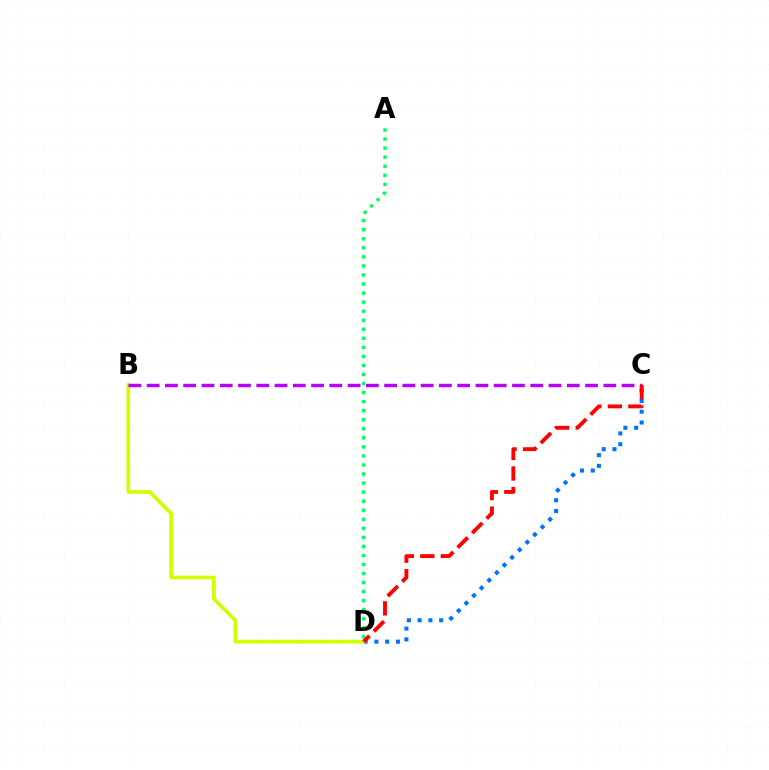{('A', 'D'): [{'color': '#00ff5c', 'line_style': 'dotted', 'thickness': 2.46}], ('C', 'D'): [{'color': '#0074ff', 'line_style': 'dotted', 'thickness': 2.93}, {'color': '#ff0000', 'line_style': 'dashed', 'thickness': 2.79}], ('B', 'D'): [{'color': '#d1ff00', 'line_style': 'solid', 'thickness': 2.67}], ('B', 'C'): [{'color': '#b900ff', 'line_style': 'dashed', 'thickness': 2.48}]}